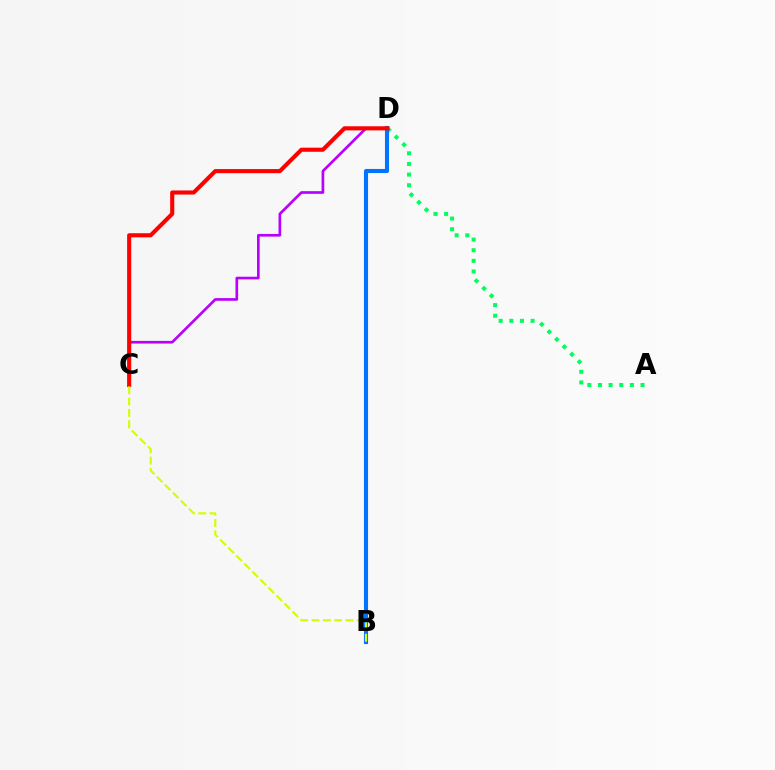{('A', 'D'): [{'color': '#00ff5c', 'line_style': 'dotted', 'thickness': 2.89}], ('B', 'D'): [{'color': '#0074ff', 'line_style': 'solid', 'thickness': 2.95}], ('C', 'D'): [{'color': '#b900ff', 'line_style': 'solid', 'thickness': 1.93}, {'color': '#ff0000', 'line_style': 'solid', 'thickness': 2.95}], ('B', 'C'): [{'color': '#d1ff00', 'line_style': 'dashed', 'thickness': 1.54}]}